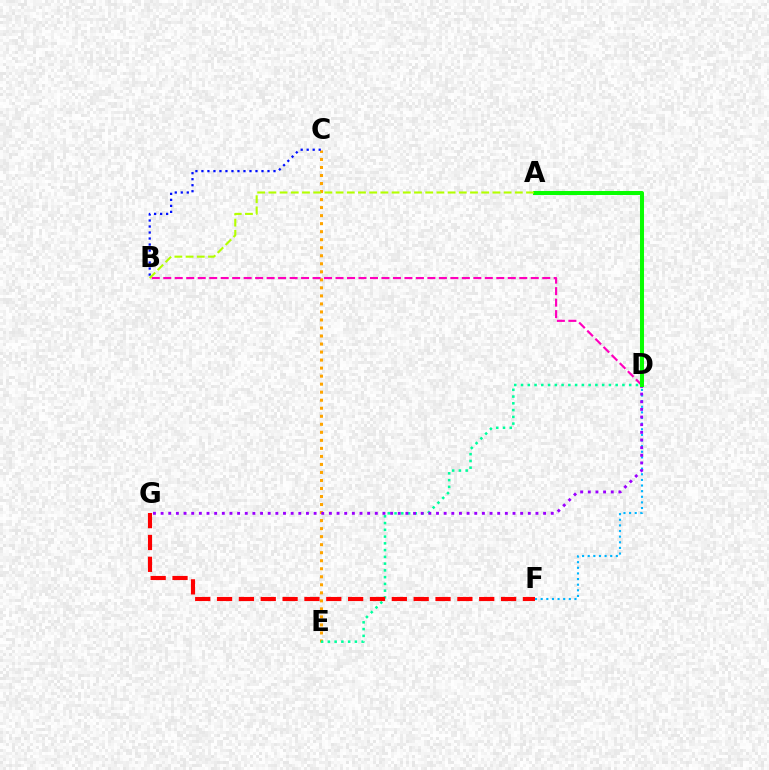{('C', 'E'): [{'color': '#ffa500', 'line_style': 'dotted', 'thickness': 2.18}], ('D', 'F'): [{'color': '#00b5ff', 'line_style': 'dotted', 'thickness': 1.53}], ('D', 'E'): [{'color': '#00ff9d', 'line_style': 'dotted', 'thickness': 1.84}], ('B', 'C'): [{'color': '#0010ff', 'line_style': 'dotted', 'thickness': 1.63}], ('F', 'G'): [{'color': '#ff0000', 'line_style': 'dashed', 'thickness': 2.97}], ('B', 'D'): [{'color': '#ff00bd', 'line_style': 'dashed', 'thickness': 1.56}], ('D', 'G'): [{'color': '#9b00ff', 'line_style': 'dotted', 'thickness': 2.08}], ('A', 'D'): [{'color': '#08ff00', 'line_style': 'solid', 'thickness': 2.9}], ('A', 'B'): [{'color': '#b3ff00', 'line_style': 'dashed', 'thickness': 1.52}]}